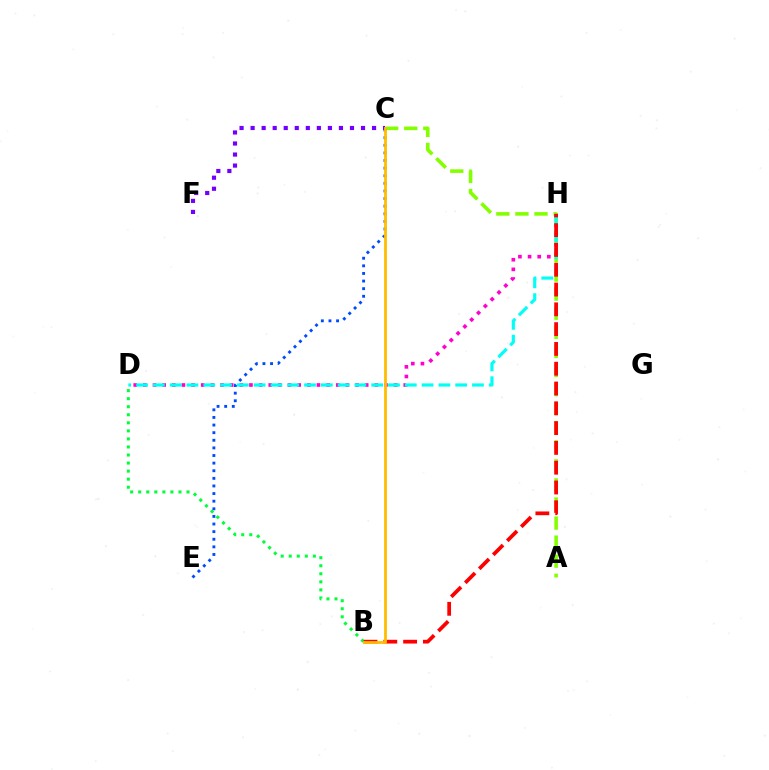{('C', 'F'): [{'color': '#7200ff', 'line_style': 'dotted', 'thickness': 3.0}], ('B', 'D'): [{'color': '#00ff39', 'line_style': 'dotted', 'thickness': 2.19}], ('A', 'C'): [{'color': '#84ff00', 'line_style': 'dashed', 'thickness': 2.59}], ('C', 'E'): [{'color': '#004bff', 'line_style': 'dotted', 'thickness': 2.07}], ('D', 'H'): [{'color': '#ff00cf', 'line_style': 'dotted', 'thickness': 2.62}, {'color': '#00fff6', 'line_style': 'dashed', 'thickness': 2.28}], ('B', 'H'): [{'color': '#ff0000', 'line_style': 'dashed', 'thickness': 2.69}], ('B', 'C'): [{'color': '#ffbd00', 'line_style': 'solid', 'thickness': 2.01}]}